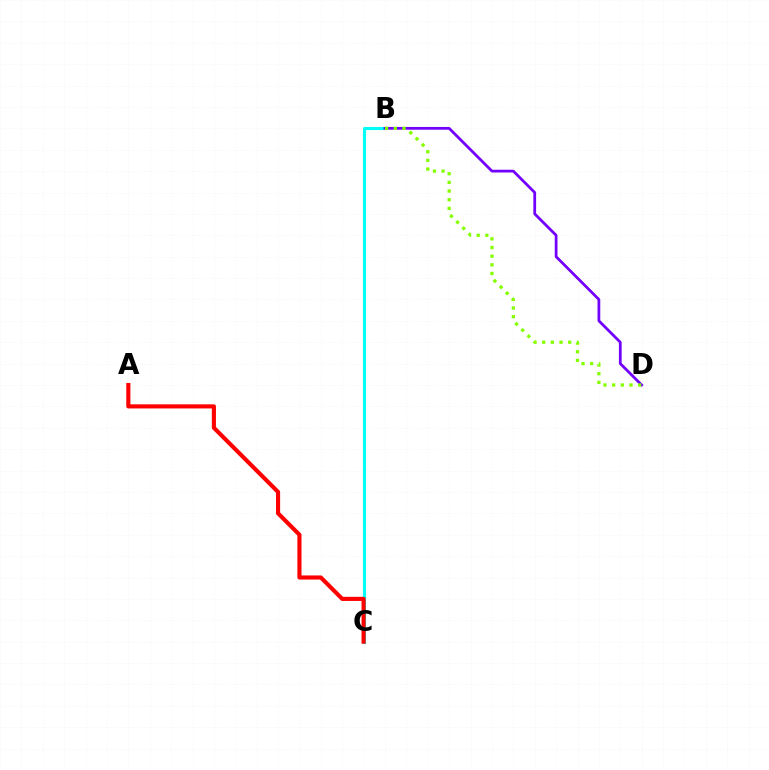{('B', 'C'): [{'color': '#00fff6', 'line_style': 'solid', 'thickness': 2.23}], ('B', 'D'): [{'color': '#7200ff', 'line_style': 'solid', 'thickness': 1.98}, {'color': '#84ff00', 'line_style': 'dotted', 'thickness': 2.36}], ('A', 'C'): [{'color': '#ff0000', 'line_style': 'solid', 'thickness': 2.97}]}